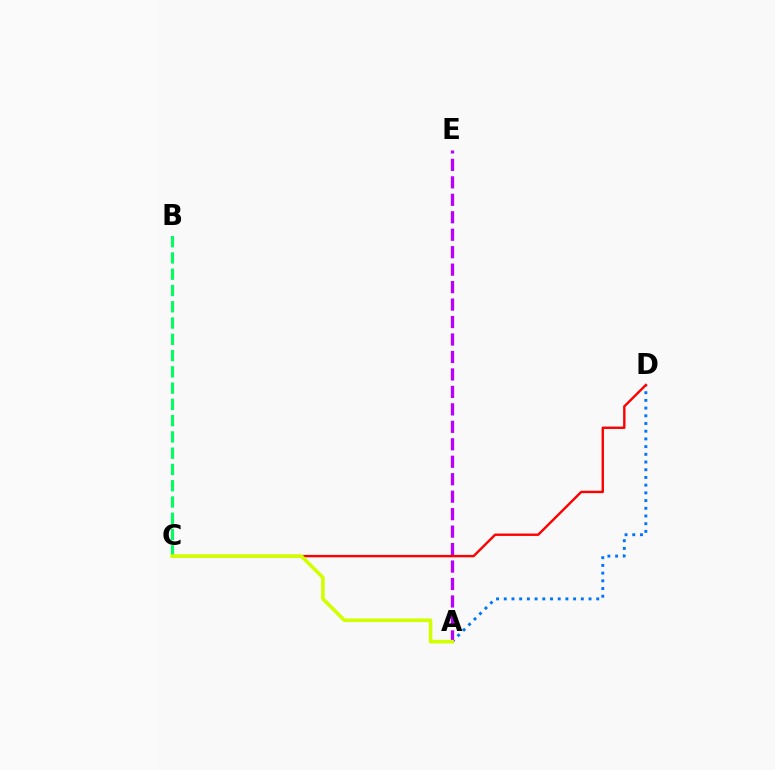{('B', 'C'): [{'color': '#00ff5c', 'line_style': 'dashed', 'thickness': 2.21}], ('A', 'D'): [{'color': '#0074ff', 'line_style': 'dotted', 'thickness': 2.09}], ('A', 'E'): [{'color': '#b900ff', 'line_style': 'dashed', 'thickness': 2.37}], ('C', 'D'): [{'color': '#ff0000', 'line_style': 'solid', 'thickness': 1.72}], ('A', 'C'): [{'color': '#d1ff00', 'line_style': 'solid', 'thickness': 2.6}]}